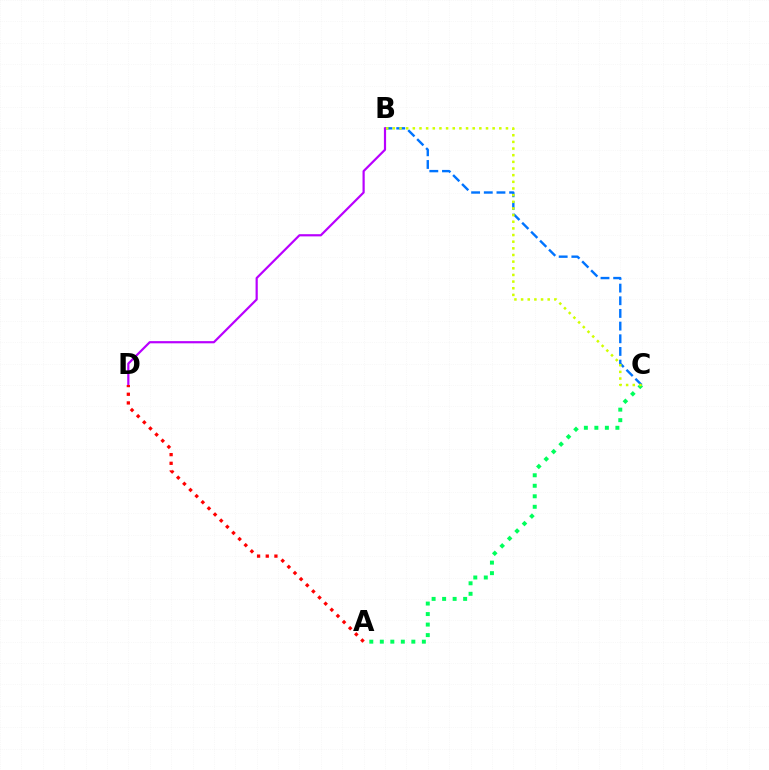{('B', 'C'): [{'color': '#0074ff', 'line_style': 'dashed', 'thickness': 1.72}, {'color': '#d1ff00', 'line_style': 'dotted', 'thickness': 1.81}], ('B', 'D'): [{'color': '#b900ff', 'line_style': 'solid', 'thickness': 1.58}], ('A', 'C'): [{'color': '#00ff5c', 'line_style': 'dotted', 'thickness': 2.86}], ('A', 'D'): [{'color': '#ff0000', 'line_style': 'dotted', 'thickness': 2.36}]}